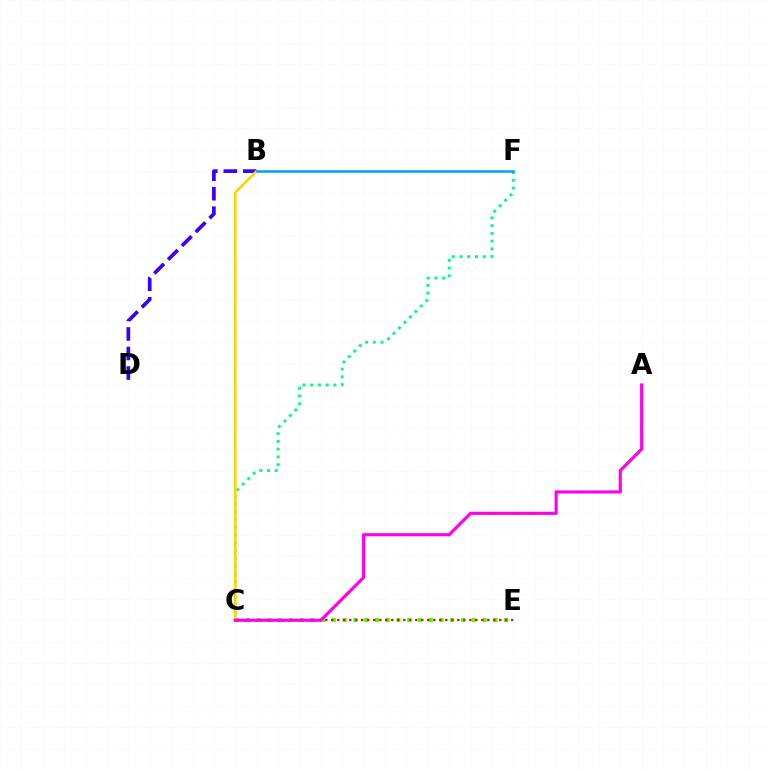{('C', 'E'): [{'color': '#4fff00', 'line_style': 'dotted', 'thickness': 2.92}, {'color': '#ff0000', 'line_style': 'dotted', 'thickness': 1.63}], ('C', 'F'): [{'color': '#00ff86', 'line_style': 'dotted', 'thickness': 2.1}], ('B', 'D'): [{'color': '#3700ff', 'line_style': 'dashed', 'thickness': 2.65}], ('B', 'C'): [{'color': '#ffd500', 'line_style': 'solid', 'thickness': 1.9}], ('B', 'F'): [{'color': '#009eff', 'line_style': 'solid', 'thickness': 1.81}], ('A', 'C'): [{'color': '#ff00ed', 'line_style': 'solid', 'thickness': 2.26}]}